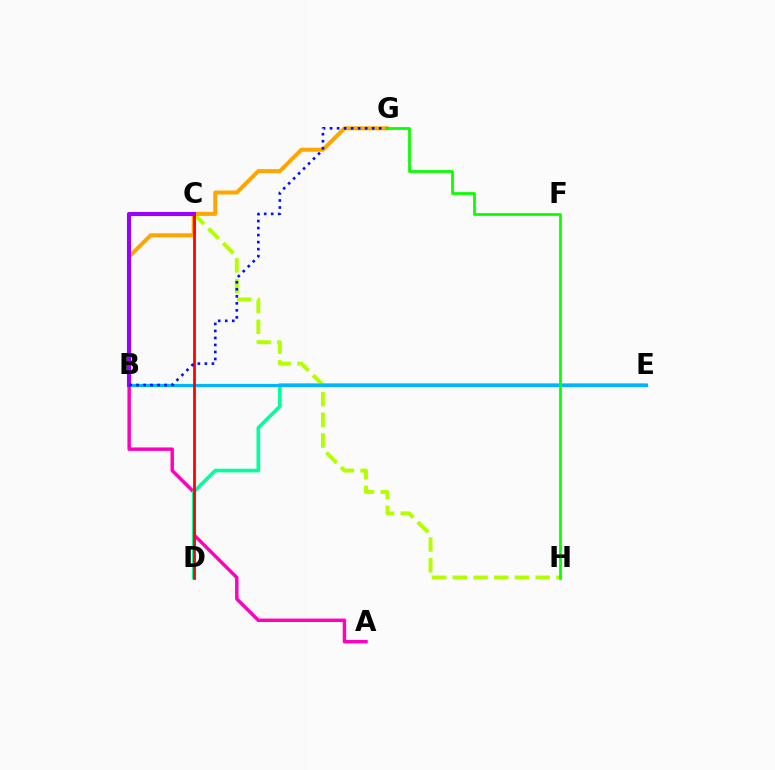{('C', 'H'): [{'color': '#b3ff00', 'line_style': 'dashed', 'thickness': 2.82}], ('A', 'B'): [{'color': '#ff00bd', 'line_style': 'solid', 'thickness': 2.48}], ('B', 'G'): [{'color': '#ffa500', 'line_style': 'solid', 'thickness': 2.88}, {'color': '#0010ff', 'line_style': 'dotted', 'thickness': 1.91}], ('D', 'E'): [{'color': '#00ff9d', 'line_style': 'solid', 'thickness': 2.61}], ('B', 'E'): [{'color': '#00b5ff', 'line_style': 'solid', 'thickness': 2.29}], ('C', 'D'): [{'color': '#ff0000', 'line_style': 'solid', 'thickness': 1.99}], ('B', 'C'): [{'color': '#9b00ff', 'line_style': 'solid', 'thickness': 2.94}], ('G', 'H'): [{'color': '#08ff00', 'line_style': 'solid', 'thickness': 1.99}]}